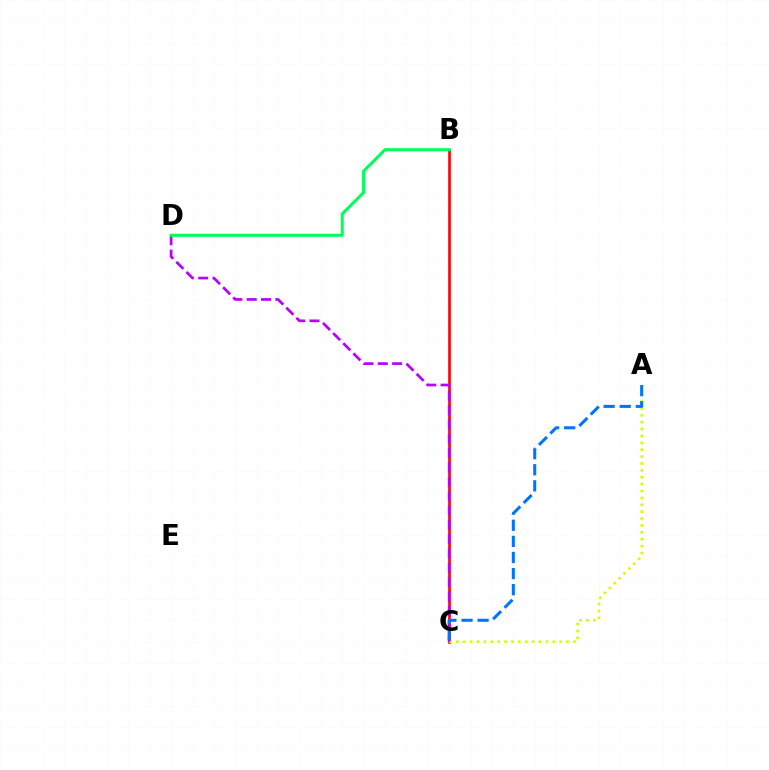{('B', 'C'): [{'color': '#ff0000', 'line_style': 'solid', 'thickness': 1.89}], ('A', 'C'): [{'color': '#d1ff00', 'line_style': 'dotted', 'thickness': 1.87}, {'color': '#0074ff', 'line_style': 'dashed', 'thickness': 2.19}], ('C', 'D'): [{'color': '#b900ff', 'line_style': 'dashed', 'thickness': 1.95}], ('B', 'D'): [{'color': '#00ff5c', 'line_style': 'solid', 'thickness': 2.21}]}